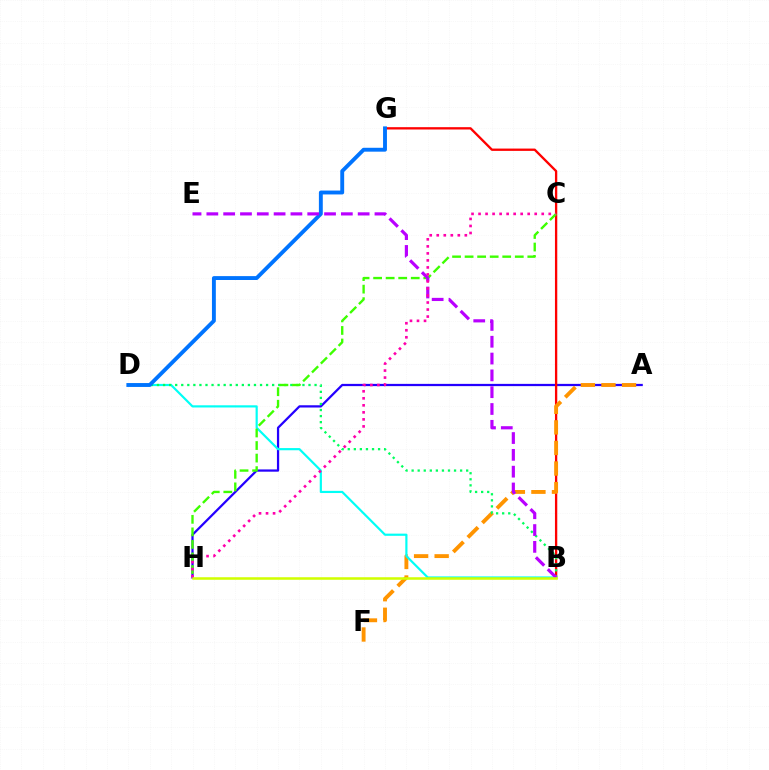{('A', 'H'): [{'color': '#2500ff', 'line_style': 'solid', 'thickness': 1.62}], ('B', 'G'): [{'color': '#ff0000', 'line_style': 'solid', 'thickness': 1.67}], ('A', 'F'): [{'color': '#ff9400', 'line_style': 'dashed', 'thickness': 2.79}], ('B', 'D'): [{'color': '#00fff6', 'line_style': 'solid', 'thickness': 1.57}, {'color': '#00ff5c', 'line_style': 'dotted', 'thickness': 1.65}], ('D', 'G'): [{'color': '#0074ff', 'line_style': 'solid', 'thickness': 2.8}], ('C', 'H'): [{'color': '#3dff00', 'line_style': 'dashed', 'thickness': 1.7}, {'color': '#ff00ac', 'line_style': 'dotted', 'thickness': 1.91}], ('B', 'E'): [{'color': '#b900ff', 'line_style': 'dashed', 'thickness': 2.28}], ('B', 'H'): [{'color': '#d1ff00', 'line_style': 'solid', 'thickness': 1.82}]}